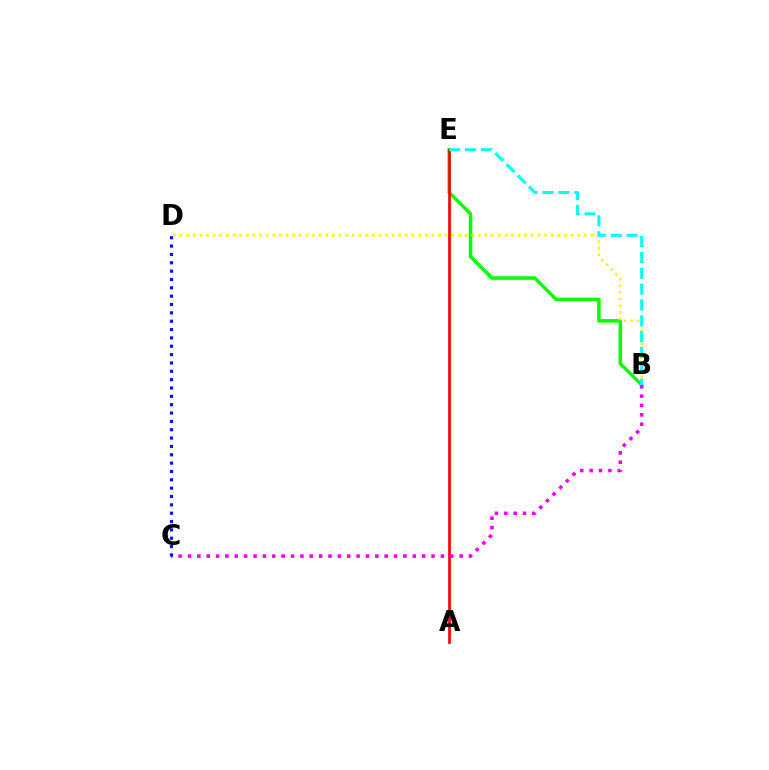{('B', 'E'): [{'color': '#08ff00', 'line_style': 'solid', 'thickness': 2.53}, {'color': '#00fff6', 'line_style': 'dashed', 'thickness': 2.15}], ('B', 'D'): [{'color': '#fcf500', 'line_style': 'dotted', 'thickness': 1.8}], ('A', 'E'): [{'color': '#ff0000', 'line_style': 'solid', 'thickness': 1.93}], ('B', 'C'): [{'color': '#ee00ff', 'line_style': 'dotted', 'thickness': 2.55}], ('C', 'D'): [{'color': '#0010ff', 'line_style': 'dotted', 'thickness': 2.27}]}